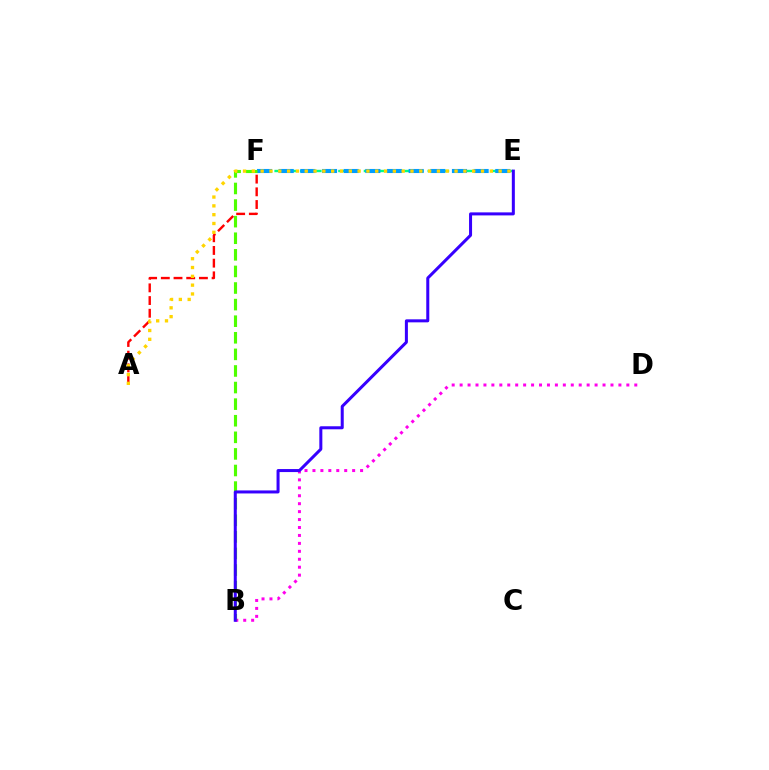{('E', 'F'): [{'color': '#00ff86', 'line_style': 'dashed', 'thickness': 1.73}, {'color': '#009eff', 'line_style': 'dashed', 'thickness': 2.94}], ('B', 'D'): [{'color': '#ff00ed', 'line_style': 'dotted', 'thickness': 2.16}], ('B', 'F'): [{'color': '#4fff00', 'line_style': 'dashed', 'thickness': 2.25}], ('A', 'F'): [{'color': '#ff0000', 'line_style': 'dashed', 'thickness': 1.72}], ('A', 'E'): [{'color': '#ffd500', 'line_style': 'dotted', 'thickness': 2.39}], ('B', 'E'): [{'color': '#3700ff', 'line_style': 'solid', 'thickness': 2.17}]}